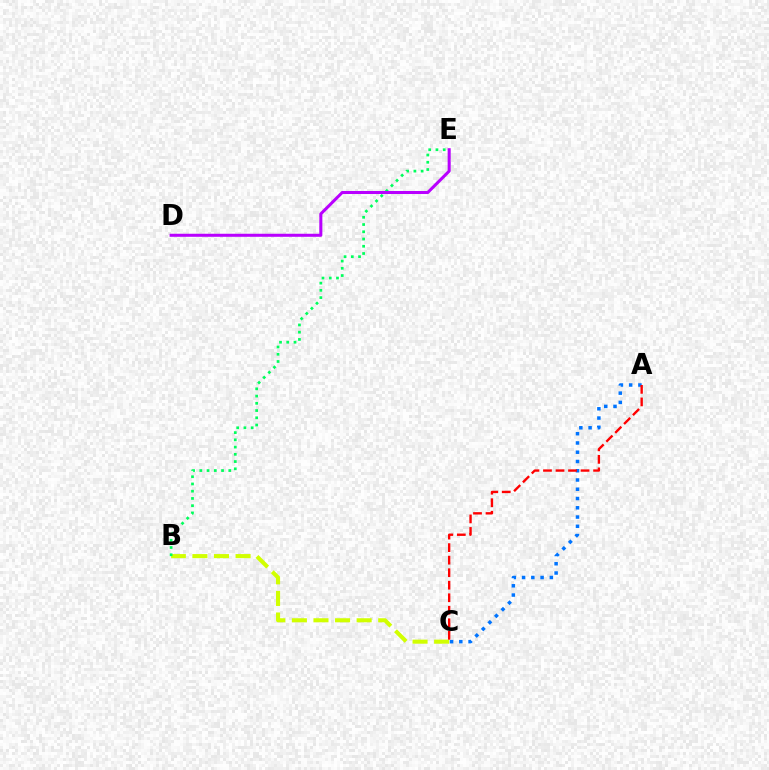{('B', 'C'): [{'color': '#d1ff00', 'line_style': 'dashed', 'thickness': 2.93}], ('A', 'C'): [{'color': '#0074ff', 'line_style': 'dotted', 'thickness': 2.52}, {'color': '#ff0000', 'line_style': 'dashed', 'thickness': 1.7}], ('B', 'E'): [{'color': '#00ff5c', 'line_style': 'dotted', 'thickness': 1.97}], ('D', 'E'): [{'color': '#b900ff', 'line_style': 'solid', 'thickness': 2.18}]}